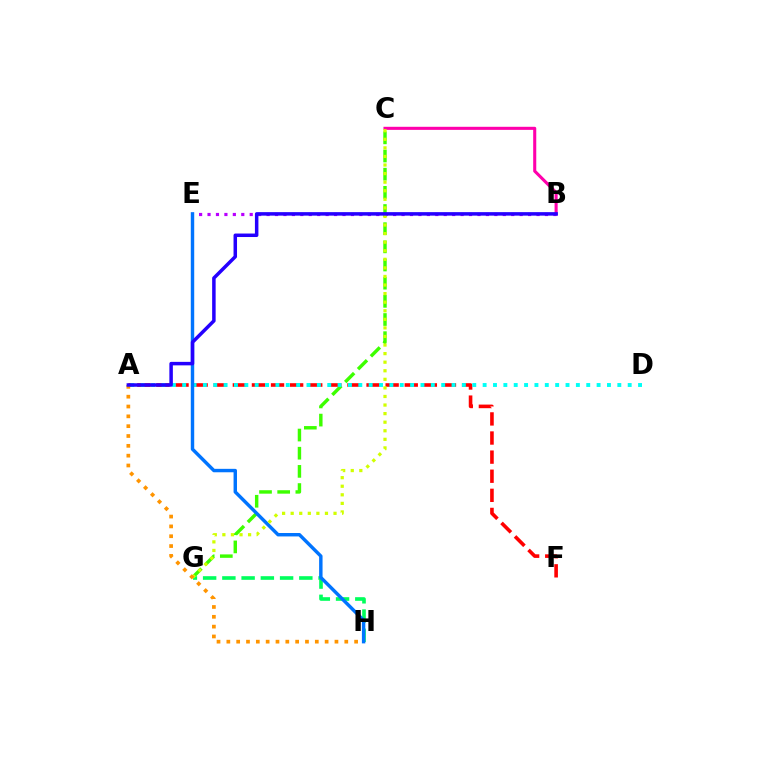{('A', 'F'): [{'color': '#ff0000', 'line_style': 'dashed', 'thickness': 2.59}], ('C', 'G'): [{'color': '#3dff00', 'line_style': 'dashed', 'thickness': 2.47}, {'color': '#d1ff00', 'line_style': 'dotted', 'thickness': 2.33}], ('G', 'H'): [{'color': '#00ff5c', 'line_style': 'dashed', 'thickness': 2.61}], ('A', 'D'): [{'color': '#00fff6', 'line_style': 'dotted', 'thickness': 2.82}], ('B', 'C'): [{'color': '#ff00ac', 'line_style': 'solid', 'thickness': 2.21}], ('B', 'E'): [{'color': '#b900ff', 'line_style': 'dotted', 'thickness': 2.29}], ('E', 'H'): [{'color': '#0074ff', 'line_style': 'solid', 'thickness': 2.47}], ('A', 'H'): [{'color': '#ff9400', 'line_style': 'dotted', 'thickness': 2.67}], ('A', 'B'): [{'color': '#2500ff', 'line_style': 'solid', 'thickness': 2.52}]}